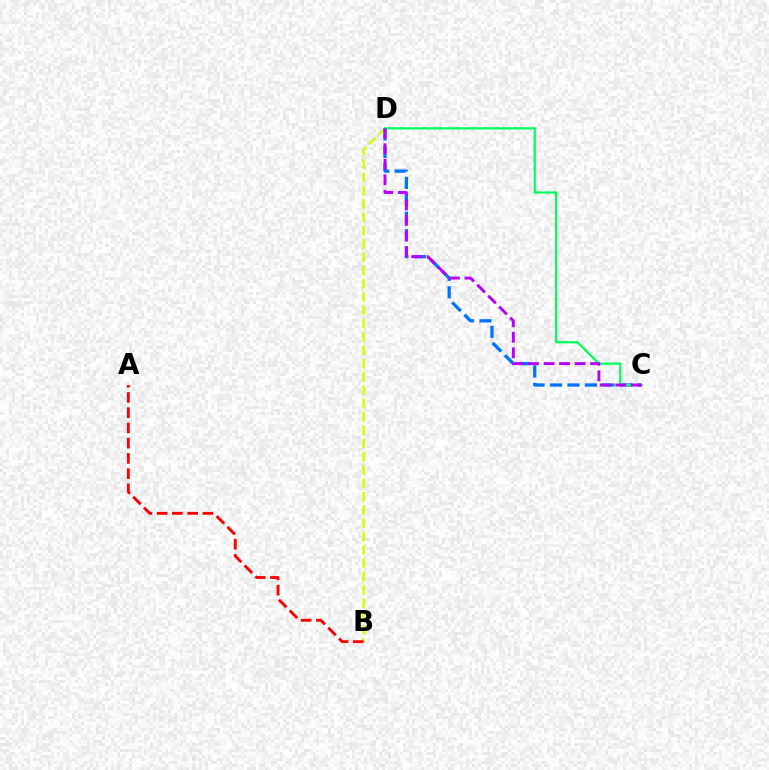{('B', 'D'): [{'color': '#d1ff00', 'line_style': 'dashed', 'thickness': 1.81}], ('C', 'D'): [{'color': '#0074ff', 'line_style': 'dashed', 'thickness': 2.37}, {'color': '#00ff5c', 'line_style': 'solid', 'thickness': 1.61}, {'color': '#b900ff', 'line_style': 'dashed', 'thickness': 2.11}], ('A', 'B'): [{'color': '#ff0000', 'line_style': 'dashed', 'thickness': 2.07}]}